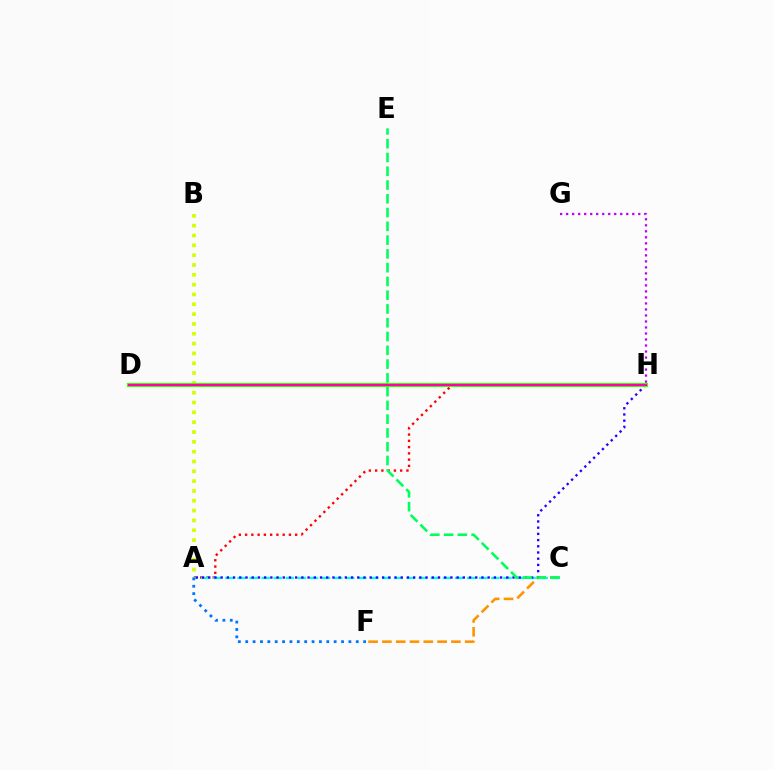{('A', 'H'): [{'color': '#ff0000', 'line_style': 'dotted', 'thickness': 1.7}, {'color': '#2500ff', 'line_style': 'dotted', 'thickness': 1.69}], ('C', 'F'): [{'color': '#ff9400', 'line_style': 'dashed', 'thickness': 1.88}], ('A', 'C'): [{'color': '#00fff6', 'line_style': 'dashed', 'thickness': 1.64}], ('A', 'B'): [{'color': '#d1ff00', 'line_style': 'dotted', 'thickness': 2.67}], ('A', 'F'): [{'color': '#0074ff', 'line_style': 'dotted', 'thickness': 2.0}], ('C', 'E'): [{'color': '#00ff5c', 'line_style': 'dashed', 'thickness': 1.87}], ('D', 'H'): [{'color': '#3dff00', 'line_style': 'solid', 'thickness': 3.0}, {'color': '#ff00ac', 'line_style': 'solid', 'thickness': 1.54}], ('G', 'H'): [{'color': '#b900ff', 'line_style': 'dotted', 'thickness': 1.63}]}